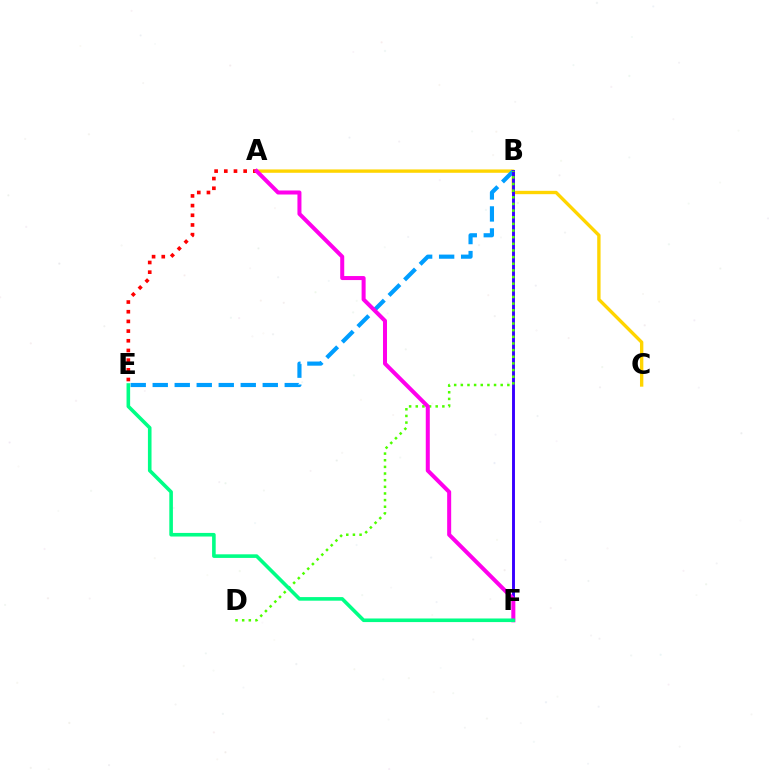{('A', 'C'): [{'color': '#ffd500', 'line_style': 'solid', 'thickness': 2.41}], ('B', 'E'): [{'color': '#009eff', 'line_style': 'dashed', 'thickness': 2.99}], ('A', 'E'): [{'color': '#ff0000', 'line_style': 'dotted', 'thickness': 2.63}], ('B', 'F'): [{'color': '#3700ff', 'line_style': 'solid', 'thickness': 2.09}], ('B', 'D'): [{'color': '#4fff00', 'line_style': 'dotted', 'thickness': 1.81}], ('A', 'F'): [{'color': '#ff00ed', 'line_style': 'solid', 'thickness': 2.89}], ('E', 'F'): [{'color': '#00ff86', 'line_style': 'solid', 'thickness': 2.59}]}